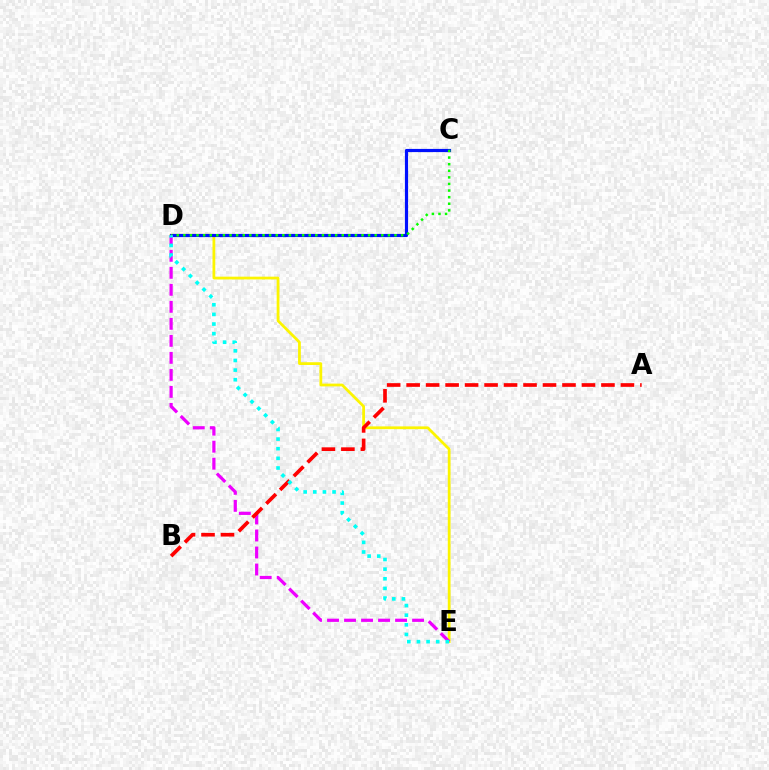{('D', 'E'): [{'color': '#fcf500', 'line_style': 'solid', 'thickness': 2.0}, {'color': '#ee00ff', 'line_style': 'dashed', 'thickness': 2.31}, {'color': '#00fff6', 'line_style': 'dotted', 'thickness': 2.62}], ('C', 'D'): [{'color': '#0010ff', 'line_style': 'solid', 'thickness': 2.28}, {'color': '#08ff00', 'line_style': 'dotted', 'thickness': 1.79}], ('A', 'B'): [{'color': '#ff0000', 'line_style': 'dashed', 'thickness': 2.65}]}